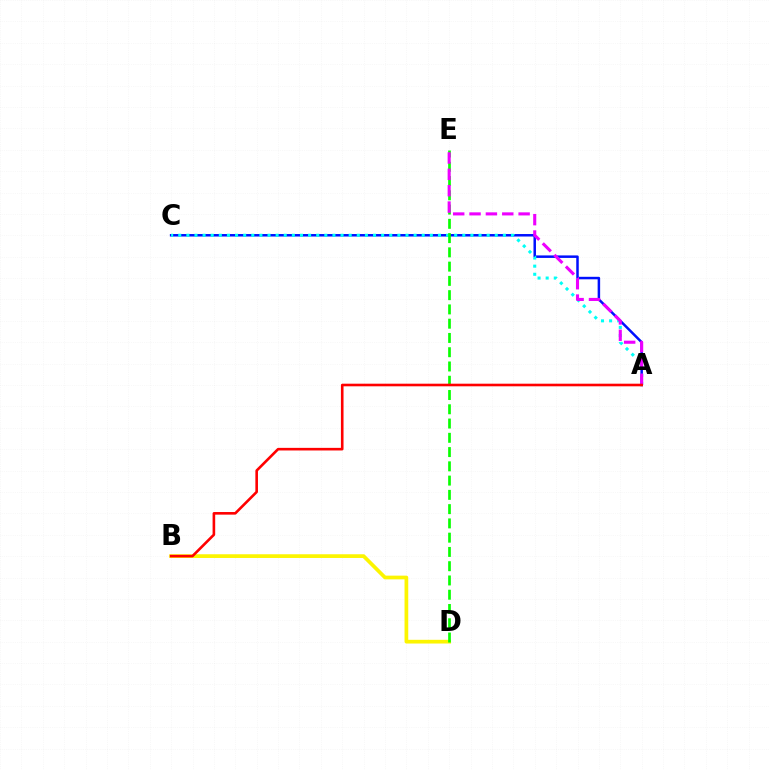{('A', 'C'): [{'color': '#0010ff', 'line_style': 'solid', 'thickness': 1.8}, {'color': '#00fff6', 'line_style': 'dotted', 'thickness': 2.21}], ('B', 'D'): [{'color': '#fcf500', 'line_style': 'solid', 'thickness': 2.68}], ('D', 'E'): [{'color': '#08ff00', 'line_style': 'dashed', 'thickness': 1.94}], ('A', 'E'): [{'color': '#ee00ff', 'line_style': 'dashed', 'thickness': 2.22}], ('A', 'B'): [{'color': '#ff0000', 'line_style': 'solid', 'thickness': 1.88}]}